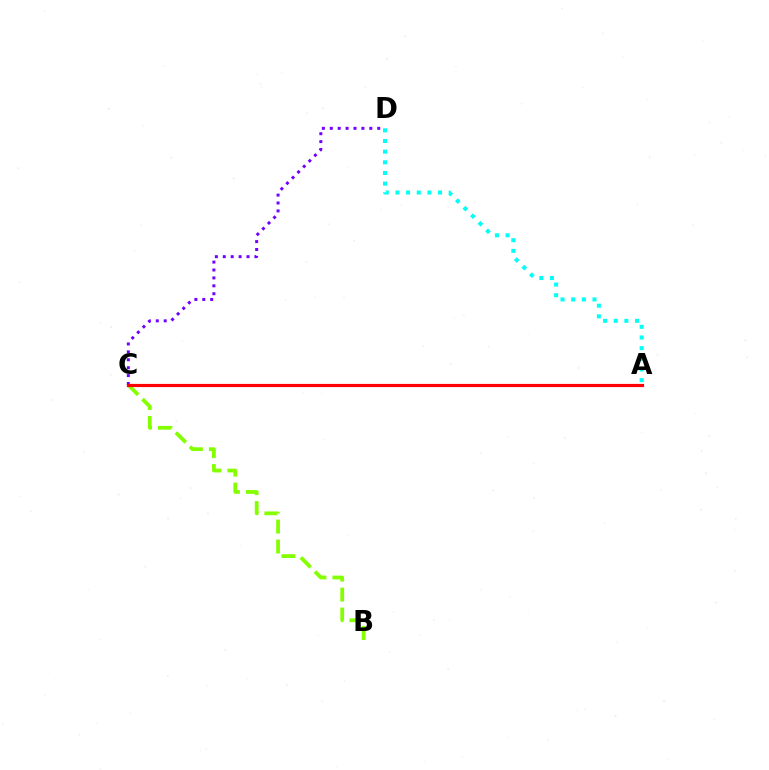{('A', 'D'): [{'color': '#00fff6', 'line_style': 'dotted', 'thickness': 2.9}], ('C', 'D'): [{'color': '#7200ff', 'line_style': 'dotted', 'thickness': 2.15}], ('B', 'C'): [{'color': '#84ff00', 'line_style': 'dashed', 'thickness': 2.71}], ('A', 'C'): [{'color': '#ff0000', 'line_style': 'solid', 'thickness': 2.29}]}